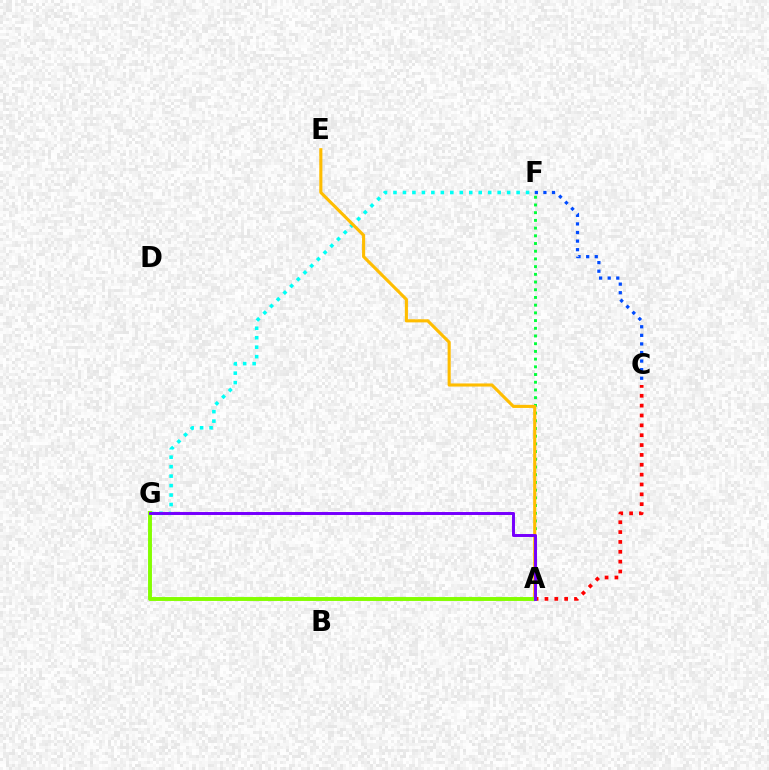{('A', 'F'): [{'color': '#00ff39', 'line_style': 'dotted', 'thickness': 2.09}], ('A', 'G'): [{'color': '#ff00cf', 'line_style': 'solid', 'thickness': 1.93}, {'color': '#84ff00', 'line_style': 'solid', 'thickness': 2.82}, {'color': '#7200ff', 'line_style': 'solid', 'thickness': 2.06}], ('F', 'G'): [{'color': '#00fff6', 'line_style': 'dotted', 'thickness': 2.57}], ('A', 'E'): [{'color': '#ffbd00', 'line_style': 'solid', 'thickness': 2.23}], ('A', 'C'): [{'color': '#ff0000', 'line_style': 'dotted', 'thickness': 2.68}], ('C', 'F'): [{'color': '#004bff', 'line_style': 'dotted', 'thickness': 2.33}]}